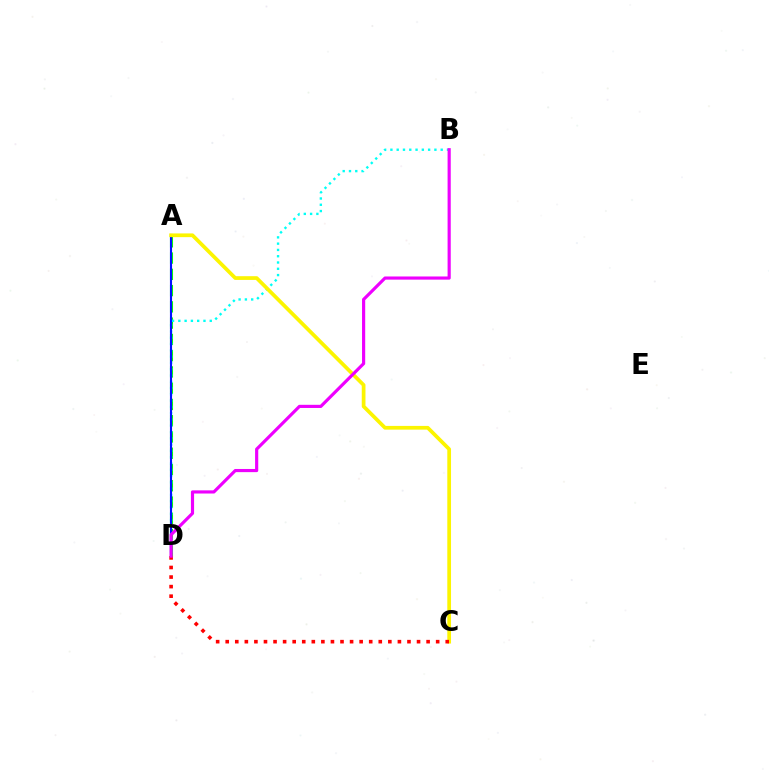{('A', 'D'): [{'color': '#08ff00', 'line_style': 'dashed', 'thickness': 2.21}, {'color': '#0010ff', 'line_style': 'solid', 'thickness': 1.52}], ('B', 'D'): [{'color': '#00fff6', 'line_style': 'dotted', 'thickness': 1.71}, {'color': '#ee00ff', 'line_style': 'solid', 'thickness': 2.28}], ('A', 'C'): [{'color': '#fcf500', 'line_style': 'solid', 'thickness': 2.68}], ('C', 'D'): [{'color': '#ff0000', 'line_style': 'dotted', 'thickness': 2.6}]}